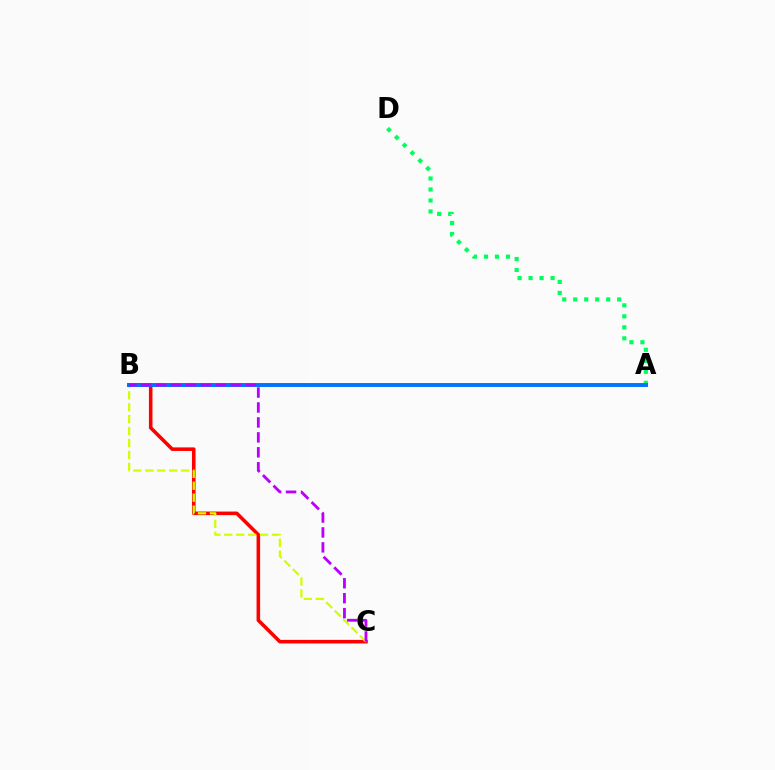{('B', 'C'): [{'color': '#ff0000', 'line_style': 'solid', 'thickness': 2.56}, {'color': '#d1ff00', 'line_style': 'dashed', 'thickness': 1.62}, {'color': '#b900ff', 'line_style': 'dashed', 'thickness': 2.03}], ('A', 'D'): [{'color': '#00ff5c', 'line_style': 'dotted', 'thickness': 2.99}], ('A', 'B'): [{'color': '#0074ff', 'line_style': 'solid', 'thickness': 2.83}]}